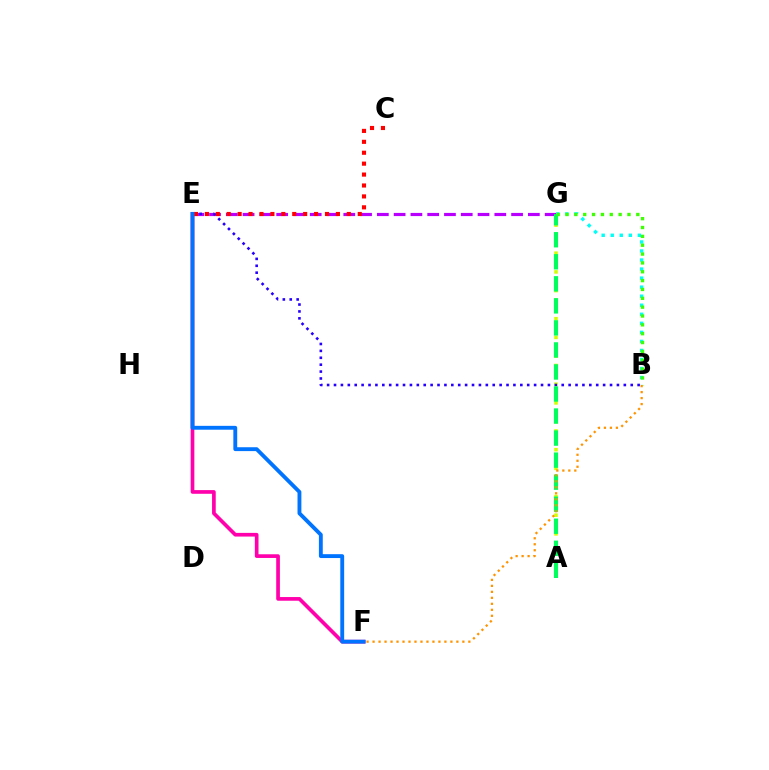{('E', 'G'): [{'color': '#b900ff', 'line_style': 'dashed', 'thickness': 2.28}], ('A', 'G'): [{'color': '#d1ff00', 'line_style': 'dotted', 'thickness': 2.54}, {'color': '#00ff5c', 'line_style': 'dashed', 'thickness': 2.99}], ('B', 'E'): [{'color': '#2500ff', 'line_style': 'dotted', 'thickness': 1.87}], ('C', 'E'): [{'color': '#ff0000', 'line_style': 'dotted', 'thickness': 2.97}], ('E', 'F'): [{'color': '#ff00ac', 'line_style': 'solid', 'thickness': 2.65}, {'color': '#0074ff', 'line_style': 'solid', 'thickness': 2.78}], ('B', 'G'): [{'color': '#00fff6', 'line_style': 'dotted', 'thickness': 2.46}, {'color': '#3dff00', 'line_style': 'dotted', 'thickness': 2.4}], ('B', 'F'): [{'color': '#ff9400', 'line_style': 'dotted', 'thickness': 1.63}]}